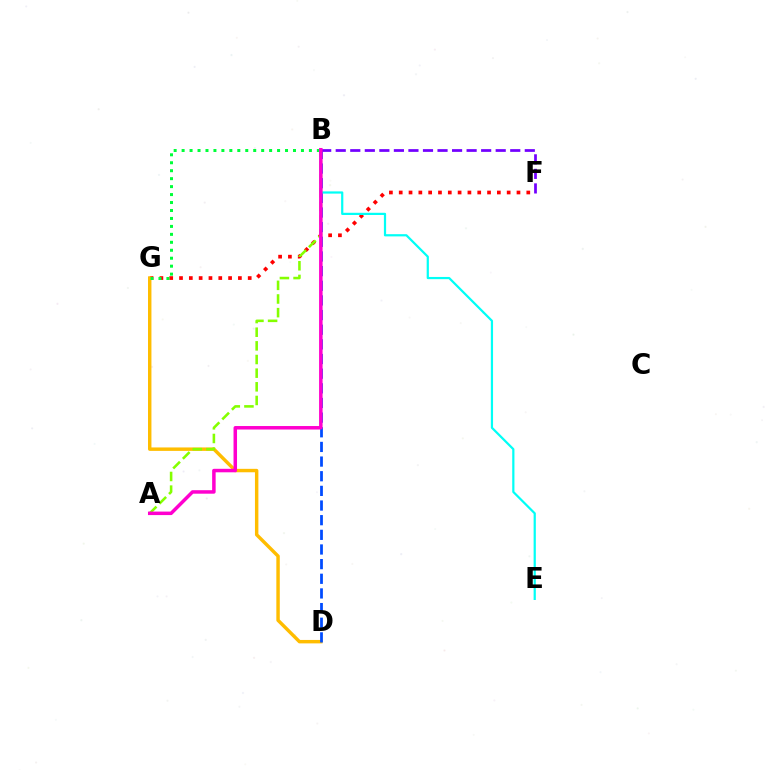{('F', 'G'): [{'color': '#ff0000', 'line_style': 'dotted', 'thickness': 2.67}], ('D', 'G'): [{'color': '#ffbd00', 'line_style': 'solid', 'thickness': 2.47}], ('A', 'B'): [{'color': '#84ff00', 'line_style': 'dashed', 'thickness': 1.85}, {'color': '#ff00cf', 'line_style': 'solid', 'thickness': 2.52}], ('B', 'G'): [{'color': '#00ff39', 'line_style': 'dotted', 'thickness': 2.16}], ('B', 'D'): [{'color': '#004bff', 'line_style': 'dashed', 'thickness': 1.99}], ('B', 'E'): [{'color': '#00fff6', 'line_style': 'solid', 'thickness': 1.6}], ('B', 'F'): [{'color': '#7200ff', 'line_style': 'dashed', 'thickness': 1.98}]}